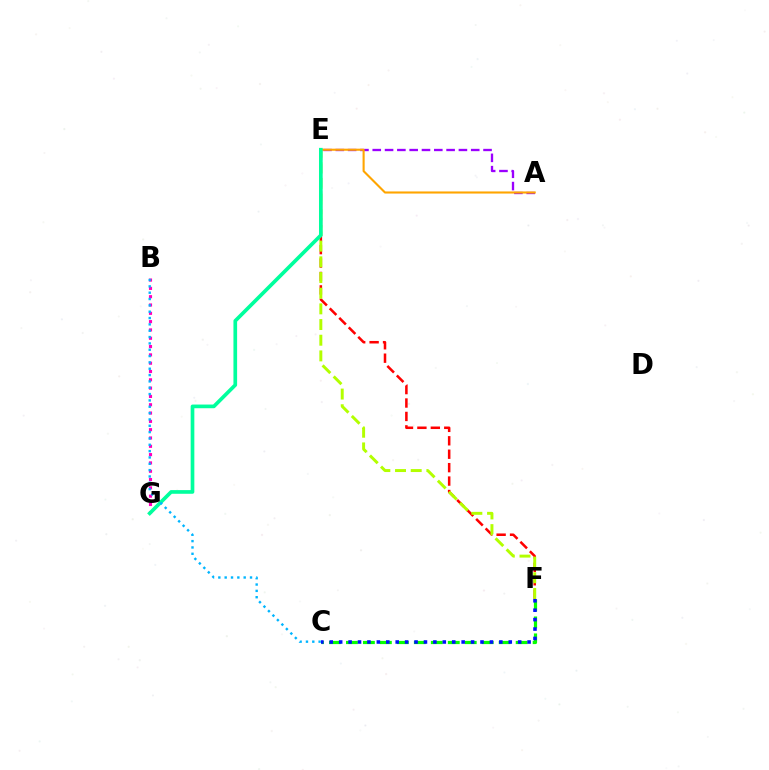{('E', 'F'): [{'color': '#ff0000', 'line_style': 'dashed', 'thickness': 1.82}, {'color': '#b3ff00', 'line_style': 'dashed', 'thickness': 2.13}], ('A', 'E'): [{'color': '#9b00ff', 'line_style': 'dashed', 'thickness': 1.67}, {'color': '#ffa500', 'line_style': 'solid', 'thickness': 1.51}], ('B', 'G'): [{'color': '#ff00bd', 'line_style': 'dotted', 'thickness': 2.26}], ('C', 'F'): [{'color': '#08ff00', 'line_style': 'dashed', 'thickness': 2.31}, {'color': '#0010ff', 'line_style': 'dotted', 'thickness': 2.56}], ('E', 'G'): [{'color': '#00ff9d', 'line_style': 'solid', 'thickness': 2.65}], ('B', 'C'): [{'color': '#00b5ff', 'line_style': 'dotted', 'thickness': 1.72}]}